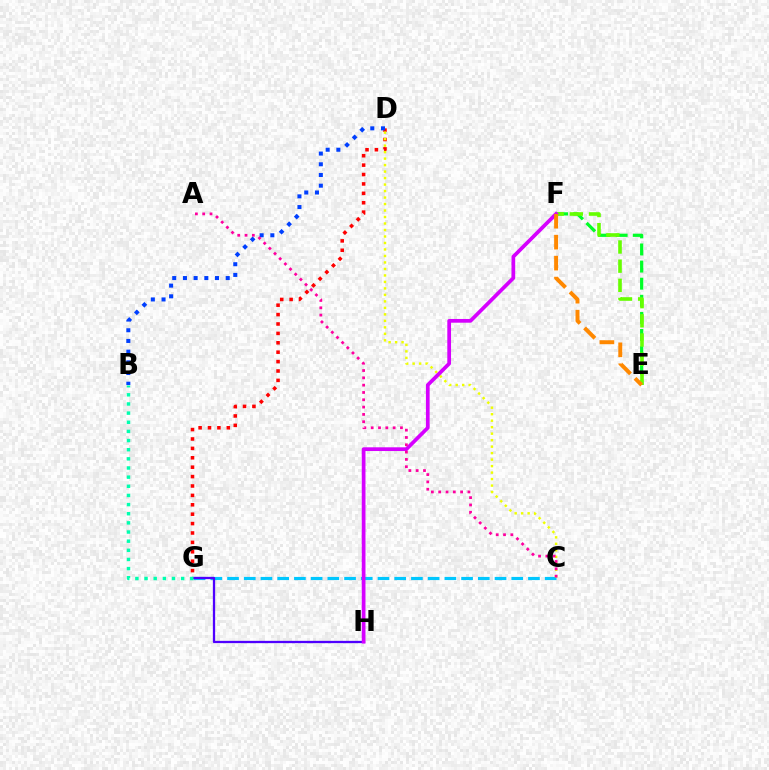{('C', 'G'): [{'color': '#00c7ff', 'line_style': 'dashed', 'thickness': 2.27}], ('G', 'H'): [{'color': '#4f00ff', 'line_style': 'solid', 'thickness': 1.65}], ('B', 'G'): [{'color': '#00ffaf', 'line_style': 'dotted', 'thickness': 2.49}], ('D', 'G'): [{'color': '#ff0000', 'line_style': 'dotted', 'thickness': 2.55}], ('E', 'F'): [{'color': '#00ff27', 'line_style': 'dashed', 'thickness': 2.32}, {'color': '#66ff00', 'line_style': 'dashed', 'thickness': 2.6}, {'color': '#ff8800', 'line_style': 'dashed', 'thickness': 2.85}], ('C', 'D'): [{'color': '#eeff00', 'line_style': 'dotted', 'thickness': 1.76}], ('F', 'H'): [{'color': '#d600ff', 'line_style': 'solid', 'thickness': 2.68}], ('B', 'D'): [{'color': '#003fff', 'line_style': 'dotted', 'thickness': 2.91}], ('A', 'C'): [{'color': '#ff00a0', 'line_style': 'dotted', 'thickness': 1.99}]}